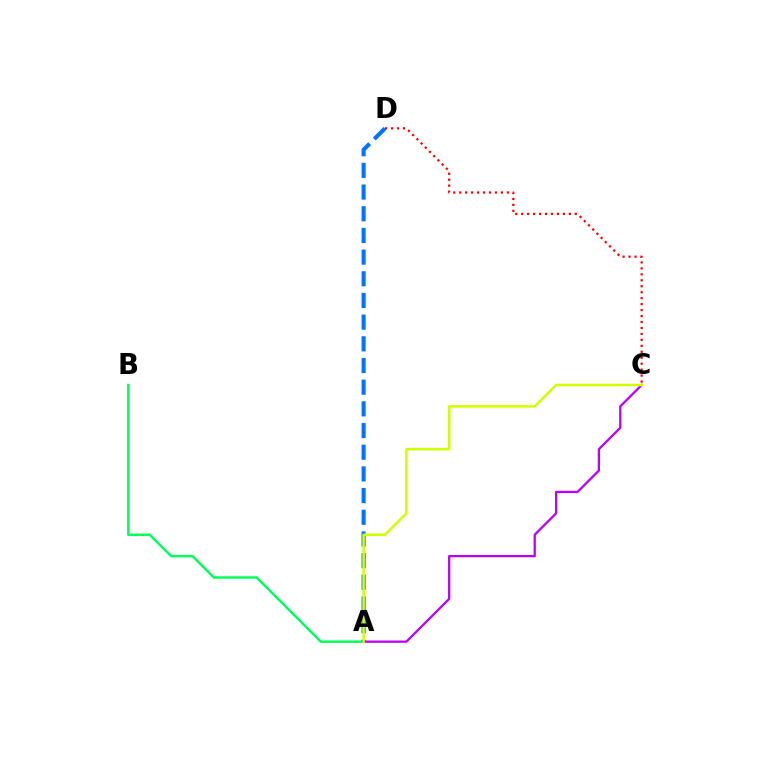{('A', 'B'): [{'color': '#00ff5c', 'line_style': 'solid', 'thickness': 1.78}], ('C', 'D'): [{'color': '#ff0000', 'line_style': 'dotted', 'thickness': 1.62}], ('A', 'D'): [{'color': '#0074ff', 'line_style': 'dashed', 'thickness': 2.95}], ('A', 'C'): [{'color': '#b900ff', 'line_style': 'solid', 'thickness': 1.64}, {'color': '#d1ff00', 'line_style': 'solid', 'thickness': 1.83}]}